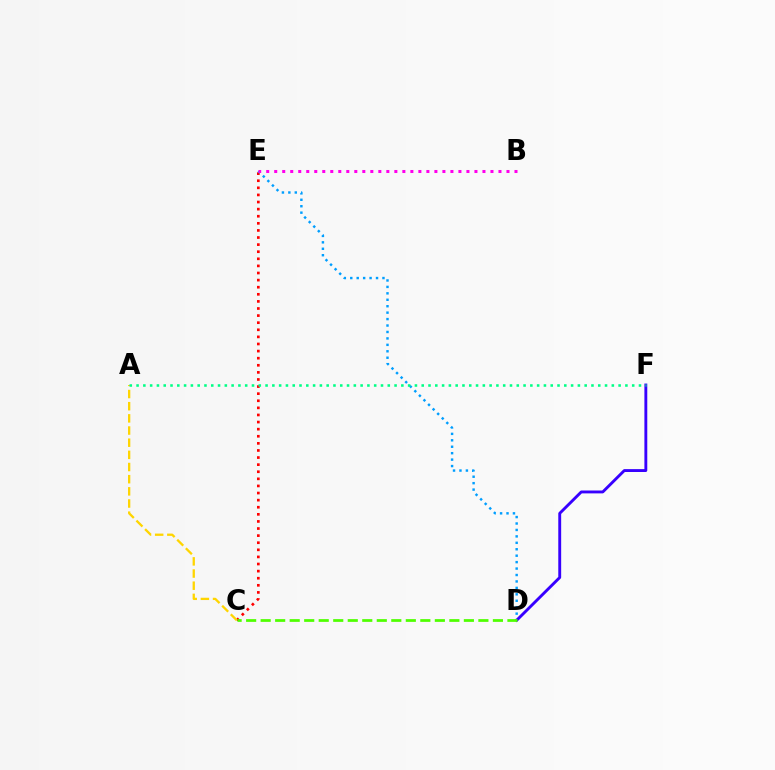{('C', 'E'): [{'color': '#ff0000', 'line_style': 'dotted', 'thickness': 1.93}], ('D', 'E'): [{'color': '#009eff', 'line_style': 'dotted', 'thickness': 1.75}], ('A', 'C'): [{'color': '#ffd500', 'line_style': 'dashed', 'thickness': 1.65}], ('B', 'E'): [{'color': '#ff00ed', 'line_style': 'dotted', 'thickness': 2.18}], ('D', 'F'): [{'color': '#3700ff', 'line_style': 'solid', 'thickness': 2.07}], ('A', 'F'): [{'color': '#00ff86', 'line_style': 'dotted', 'thickness': 1.84}], ('C', 'D'): [{'color': '#4fff00', 'line_style': 'dashed', 'thickness': 1.97}]}